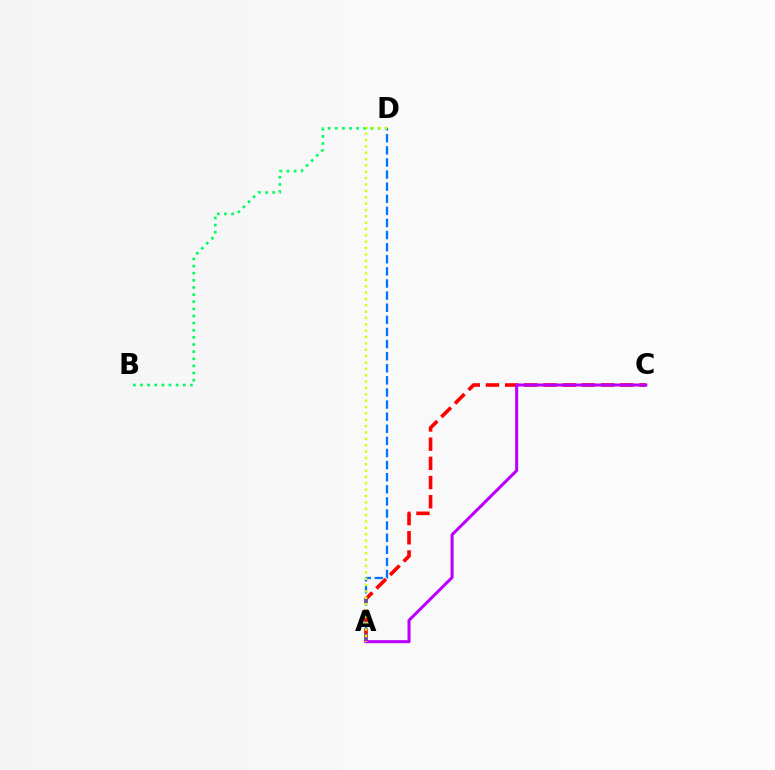{('A', 'C'): [{'color': '#ff0000', 'line_style': 'dashed', 'thickness': 2.61}, {'color': '#b900ff', 'line_style': 'solid', 'thickness': 2.19}], ('A', 'D'): [{'color': '#0074ff', 'line_style': 'dashed', 'thickness': 1.64}, {'color': '#d1ff00', 'line_style': 'dotted', 'thickness': 1.73}], ('B', 'D'): [{'color': '#00ff5c', 'line_style': 'dotted', 'thickness': 1.94}]}